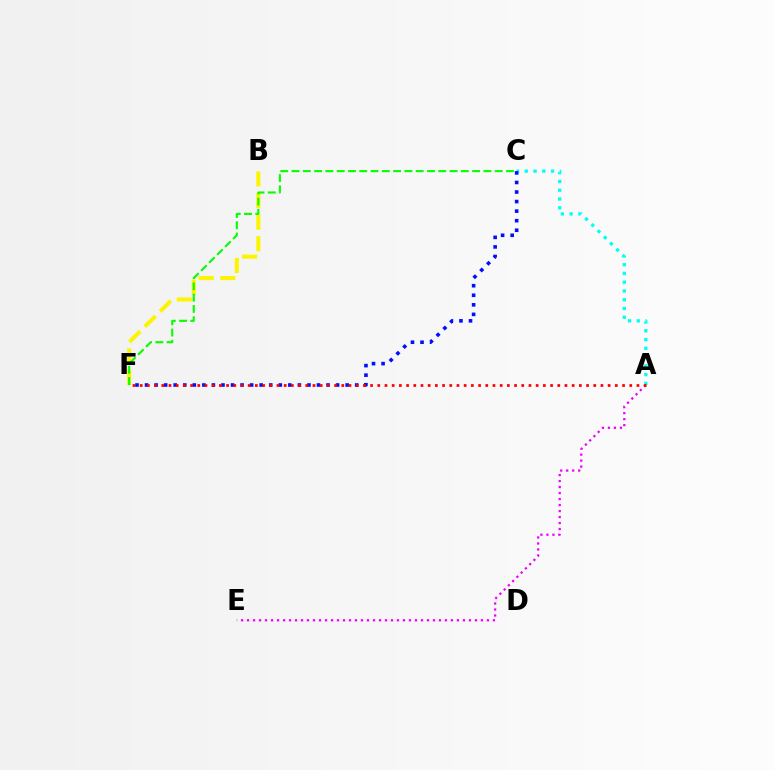{('A', 'C'): [{'color': '#00fff6', 'line_style': 'dotted', 'thickness': 2.38}], ('A', 'E'): [{'color': '#ee00ff', 'line_style': 'dotted', 'thickness': 1.63}], ('C', 'F'): [{'color': '#0010ff', 'line_style': 'dotted', 'thickness': 2.6}, {'color': '#08ff00', 'line_style': 'dashed', 'thickness': 1.53}], ('B', 'F'): [{'color': '#fcf500', 'line_style': 'dashed', 'thickness': 2.94}], ('A', 'F'): [{'color': '#ff0000', 'line_style': 'dotted', 'thickness': 1.96}]}